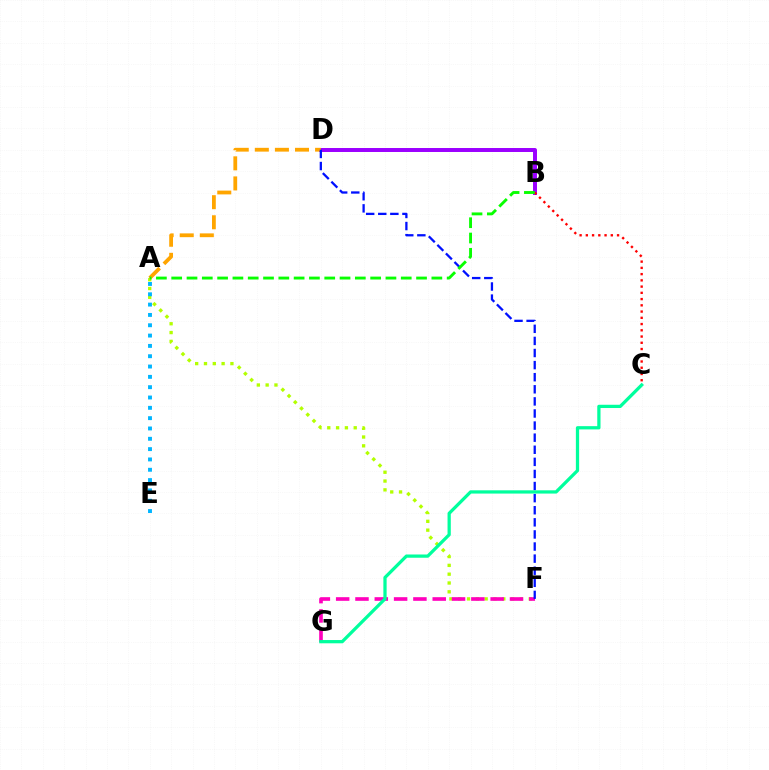{('B', 'D'): [{'color': '#9b00ff', 'line_style': 'solid', 'thickness': 2.86}], ('A', 'F'): [{'color': '#b3ff00', 'line_style': 'dotted', 'thickness': 2.4}], ('A', 'D'): [{'color': '#ffa500', 'line_style': 'dashed', 'thickness': 2.73}], ('F', 'G'): [{'color': '#ff00bd', 'line_style': 'dashed', 'thickness': 2.62}], ('B', 'C'): [{'color': '#ff0000', 'line_style': 'dotted', 'thickness': 1.7}], ('A', 'E'): [{'color': '#00b5ff', 'line_style': 'dotted', 'thickness': 2.8}], ('D', 'F'): [{'color': '#0010ff', 'line_style': 'dashed', 'thickness': 1.64}], ('C', 'G'): [{'color': '#00ff9d', 'line_style': 'solid', 'thickness': 2.34}], ('A', 'B'): [{'color': '#08ff00', 'line_style': 'dashed', 'thickness': 2.08}]}